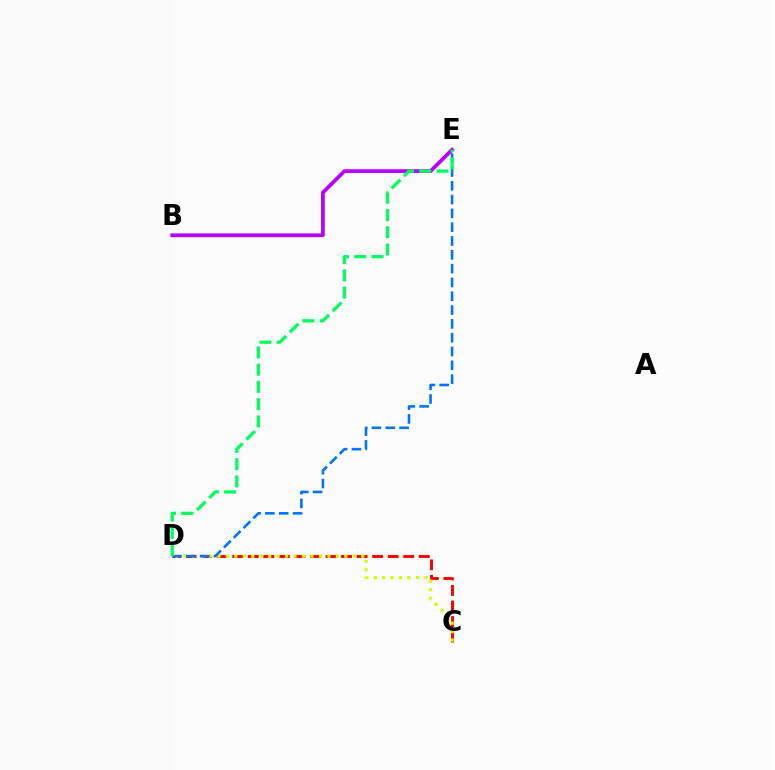{('C', 'D'): [{'color': '#ff0000', 'line_style': 'dashed', 'thickness': 2.11}, {'color': '#d1ff00', 'line_style': 'dotted', 'thickness': 2.3}], ('D', 'E'): [{'color': '#0074ff', 'line_style': 'dashed', 'thickness': 1.88}, {'color': '#00ff5c', 'line_style': 'dashed', 'thickness': 2.34}], ('B', 'E'): [{'color': '#b900ff', 'line_style': 'solid', 'thickness': 2.71}]}